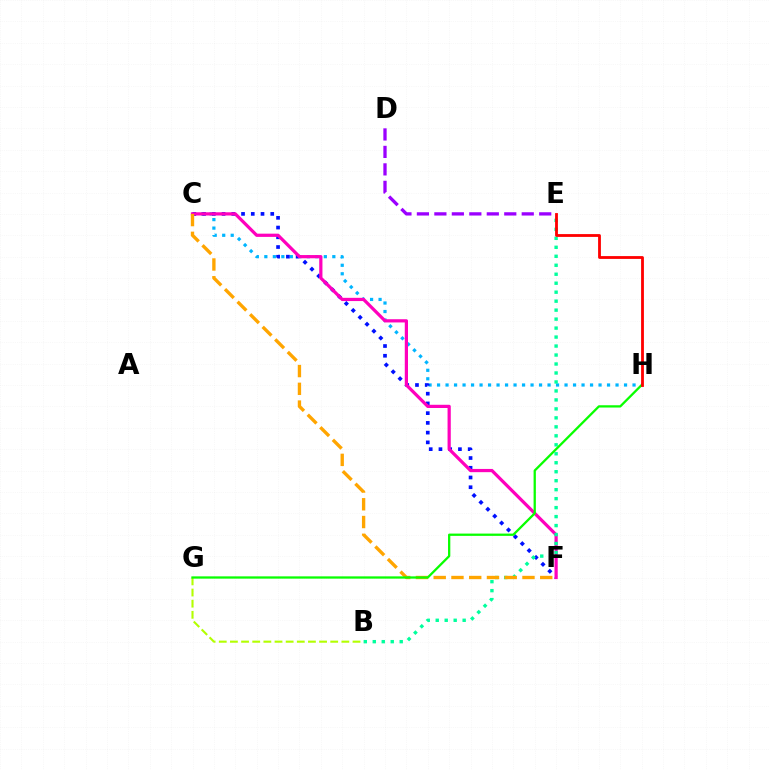{('C', 'H'): [{'color': '#00b5ff', 'line_style': 'dotted', 'thickness': 2.31}], ('B', 'G'): [{'color': '#b3ff00', 'line_style': 'dashed', 'thickness': 1.51}], ('C', 'F'): [{'color': '#0010ff', 'line_style': 'dotted', 'thickness': 2.65}, {'color': '#ff00bd', 'line_style': 'solid', 'thickness': 2.32}, {'color': '#ffa500', 'line_style': 'dashed', 'thickness': 2.41}], ('B', 'E'): [{'color': '#00ff9d', 'line_style': 'dotted', 'thickness': 2.44}], ('D', 'E'): [{'color': '#9b00ff', 'line_style': 'dashed', 'thickness': 2.37}], ('G', 'H'): [{'color': '#08ff00', 'line_style': 'solid', 'thickness': 1.64}], ('E', 'H'): [{'color': '#ff0000', 'line_style': 'solid', 'thickness': 2.02}]}